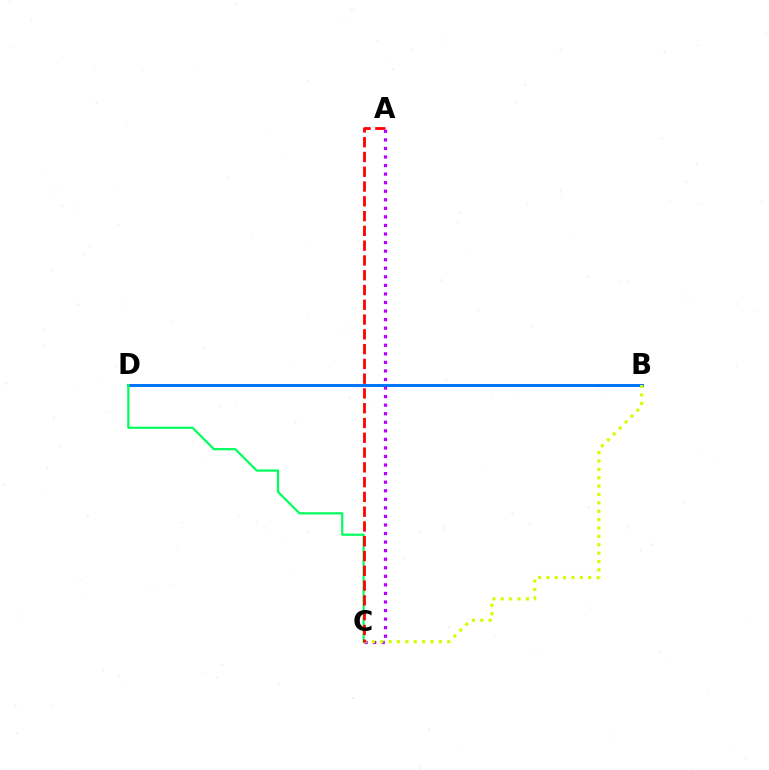{('A', 'C'): [{'color': '#b900ff', 'line_style': 'dotted', 'thickness': 2.32}, {'color': '#ff0000', 'line_style': 'dashed', 'thickness': 2.01}], ('B', 'D'): [{'color': '#0074ff', 'line_style': 'solid', 'thickness': 2.12}], ('B', 'C'): [{'color': '#d1ff00', 'line_style': 'dotted', 'thickness': 2.28}], ('C', 'D'): [{'color': '#00ff5c', 'line_style': 'solid', 'thickness': 1.58}]}